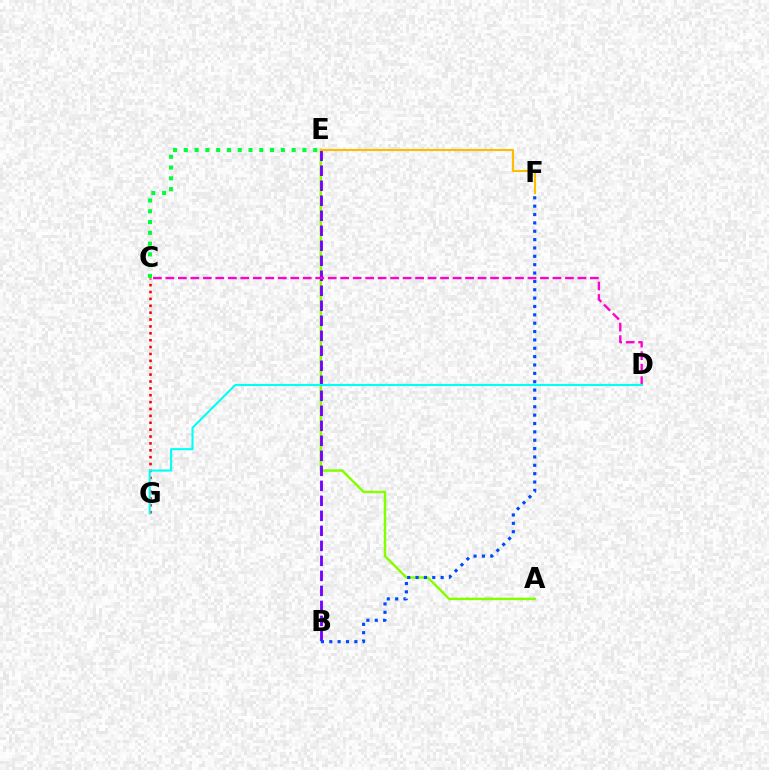{('A', 'E'): [{'color': '#84ff00', 'line_style': 'solid', 'thickness': 1.77}], ('B', 'E'): [{'color': '#7200ff', 'line_style': 'dashed', 'thickness': 2.04}], ('B', 'F'): [{'color': '#004bff', 'line_style': 'dotted', 'thickness': 2.27}], ('E', 'F'): [{'color': '#ffbd00', 'line_style': 'solid', 'thickness': 1.53}], ('C', 'D'): [{'color': '#ff00cf', 'line_style': 'dashed', 'thickness': 1.7}], ('C', 'G'): [{'color': '#ff0000', 'line_style': 'dotted', 'thickness': 1.87}], ('C', 'E'): [{'color': '#00ff39', 'line_style': 'dotted', 'thickness': 2.93}], ('D', 'G'): [{'color': '#00fff6', 'line_style': 'solid', 'thickness': 1.51}]}